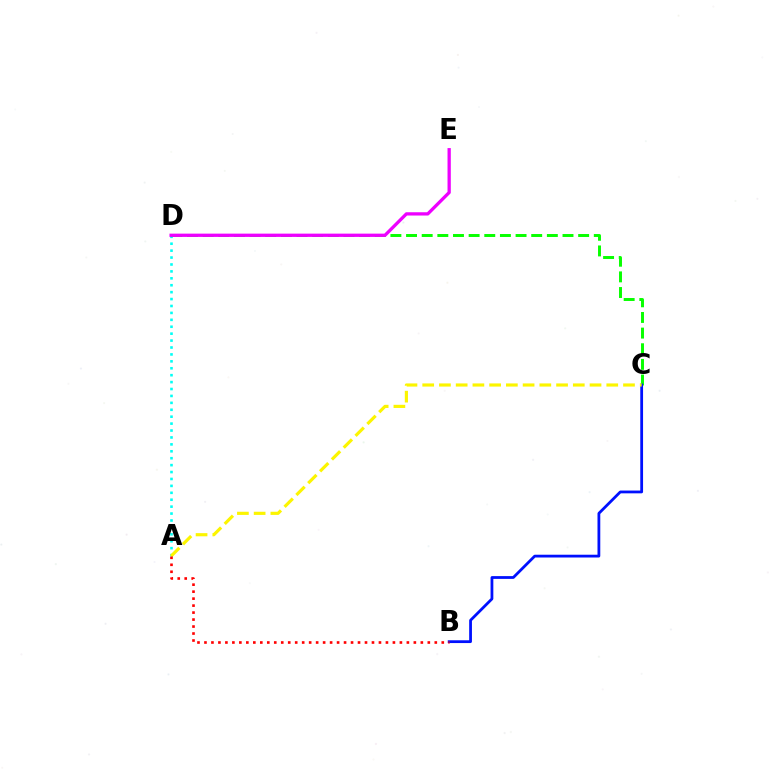{('A', 'D'): [{'color': '#00fff6', 'line_style': 'dotted', 'thickness': 1.88}], ('C', 'D'): [{'color': '#08ff00', 'line_style': 'dashed', 'thickness': 2.13}], ('D', 'E'): [{'color': '#ee00ff', 'line_style': 'solid', 'thickness': 2.37}], ('B', 'C'): [{'color': '#0010ff', 'line_style': 'solid', 'thickness': 2.0}], ('A', 'C'): [{'color': '#fcf500', 'line_style': 'dashed', 'thickness': 2.27}], ('A', 'B'): [{'color': '#ff0000', 'line_style': 'dotted', 'thickness': 1.9}]}